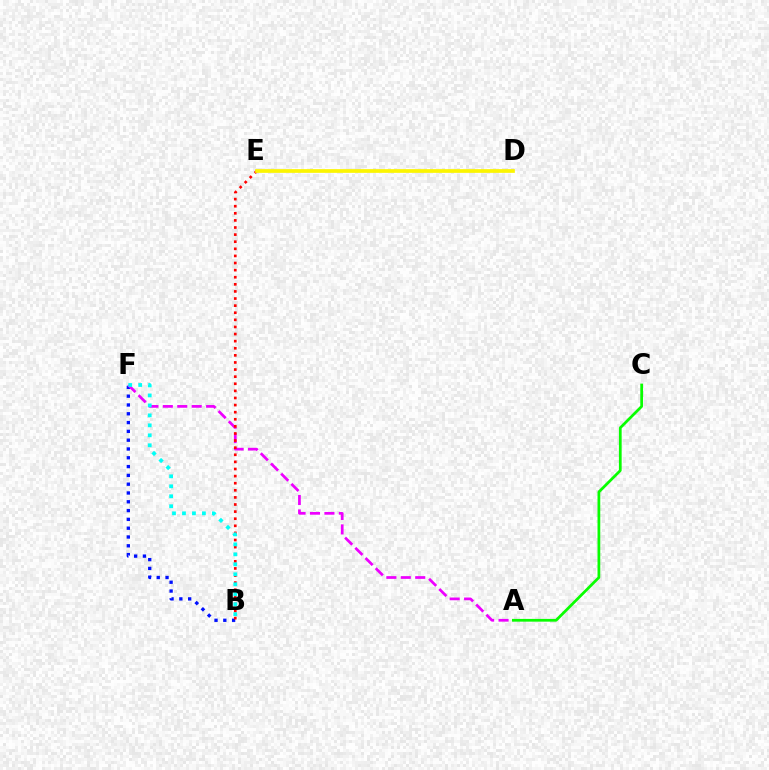{('B', 'F'): [{'color': '#0010ff', 'line_style': 'dotted', 'thickness': 2.39}, {'color': '#00fff6', 'line_style': 'dotted', 'thickness': 2.71}], ('A', 'F'): [{'color': '#ee00ff', 'line_style': 'dashed', 'thickness': 1.96}], ('B', 'E'): [{'color': '#ff0000', 'line_style': 'dotted', 'thickness': 1.93}], ('A', 'C'): [{'color': '#08ff00', 'line_style': 'solid', 'thickness': 1.98}], ('D', 'E'): [{'color': '#fcf500', 'line_style': 'solid', 'thickness': 2.67}]}